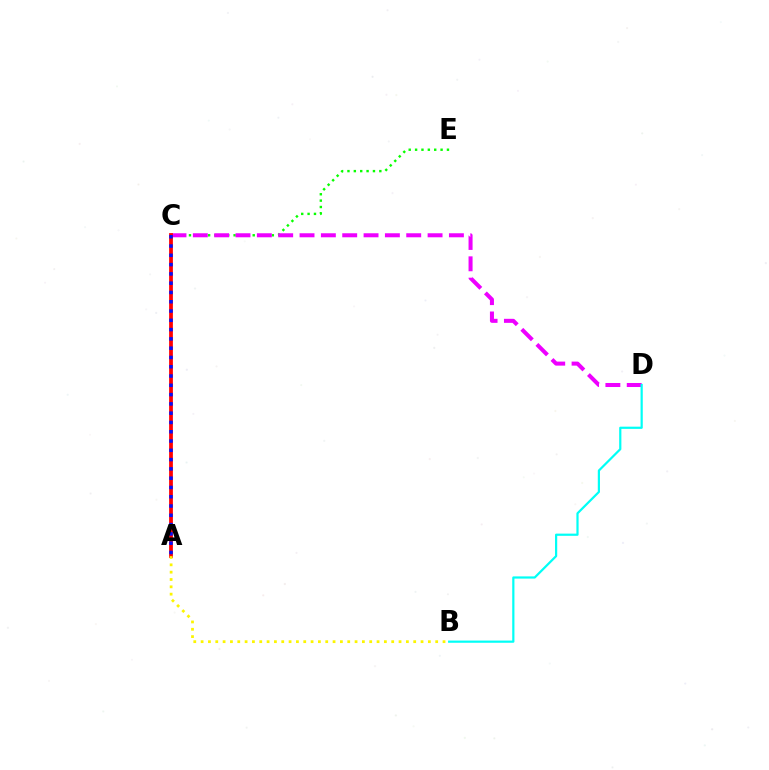{('C', 'E'): [{'color': '#08ff00', 'line_style': 'dotted', 'thickness': 1.73}], ('C', 'D'): [{'color': '#ee00ff', 'line_style': 'dashed', 'thickness': 2.9}], ('A', 'C'): [{'color': '#ff0000', 'line_style': 'solid', 'thickness': 2.71}, {'color': '#0010ff', 'line_style': 'dotted', 'thickness': 2.52}], ('A', 'B'): [{'color': '#fcf500', 'line_style': 'dotted', 'thickness': 1.99}], ('B', 'D'): [{'color': '#00fff6', 'line_style': 'solid', 'thickness': 1.59}]}